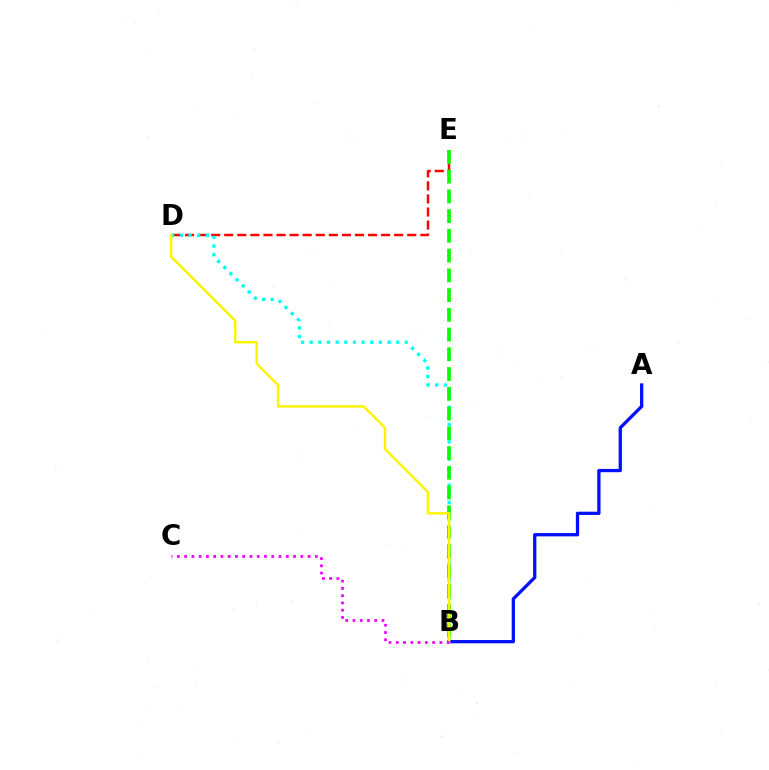{('D', 'E'): [{'color': '#ff0000', 'line_style': 'dashed', 'thickness': 1.78}], ('B', 'D'): [{'color': '#00fff6', 'line_style': 'dotted', 'thickness': 2.35}, {'color': '#fcf500', 'line_style': 'solid', 'thickness': 1.76}], ('B', 'E'): [{'color': '#08ff00', 'line_style': 'dashed', 'thickness': 2.68}], ('A', 'B'): [{'color': '#0010ff', 'line_style': 'solid', 'thickness': 2.36}], ('B', 'C'): [{'color': '#ee00ff', 'line_style': 'dotted', 'thickness': 1.97}]}